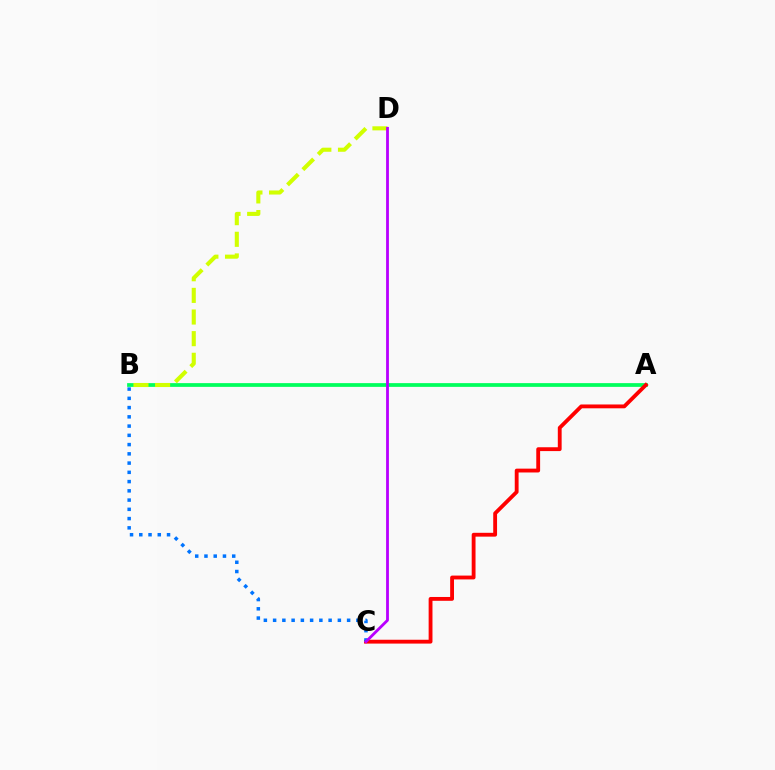{('A', 'B'): [{'color': '#00ff5c', 'line_style': 'solid', 'thickness': 2.69}], ('A', 'C'): [{'color': '#ff0000', 'line_style': 'solid', 'thickness': 2.76}], ('B', 'D'): [{'color': '#d1ff00', 'line_style': 'dashed', 'thickness': 2.94}], ('B', 'C'): [{'color': '#0074ff', 'line_style': 'dotted', 'thickness': 2.51}], ('C', 'D'): [{'color': '#b900ff', 'line_style': 'solid', 'thickness': 2.02}]}